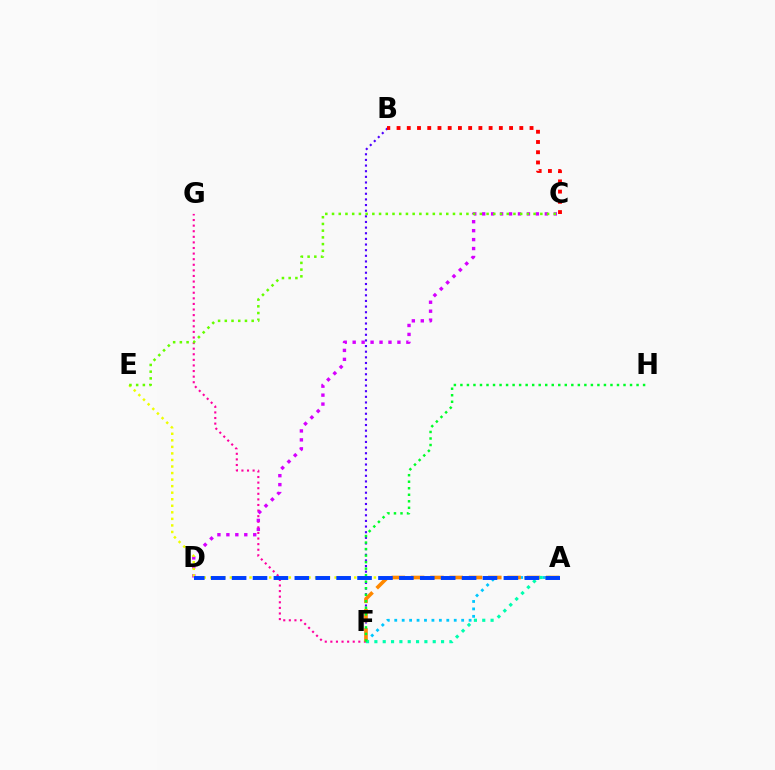{('F', 'G'): [{'color': '#ff00a0', 'line_style': 'dotted', 'thickness': 1.52}], ('C', 'D'): [{'color': '#d600ff', 'line_style': 'dotted', 'thickness': 2.43}], ('B', 'F'): [{'color': '#4f00ff', 'line_style': 'dotted', 'thickness': 1.53}], ('A', 'E'): [{'color': '#eeff00', 'line_style': 'dotted', 'thickness': 1.78}], ('A', 'F'): [{'color': '#00c7ff', 'line_style': 'dotted', 'thickness': 2.02}, {'color': '#ff8800', 'line_style': 'dashed', 'thickness': 2.62}, {'color': '#00ffaf', 'line_style': 'dotted', 'thickness': 2.26}], ('C', 'E'): [{'color': '#66ff00', 'line_style': 'dotted', 'thickness': 1.83}], ('B', 'C'): [{'color': '#ff0000', 'line_style': 'dotted', 'thickness': 2.78}], ('F', 'H'): [{'color': '#00ff27', 'line_style': 'dotted', 'thickness': 1.77}], ('A', 'D'): [{'color': '#003fff', 'line_style': 'dashed', 'thickness': 2.84}]}